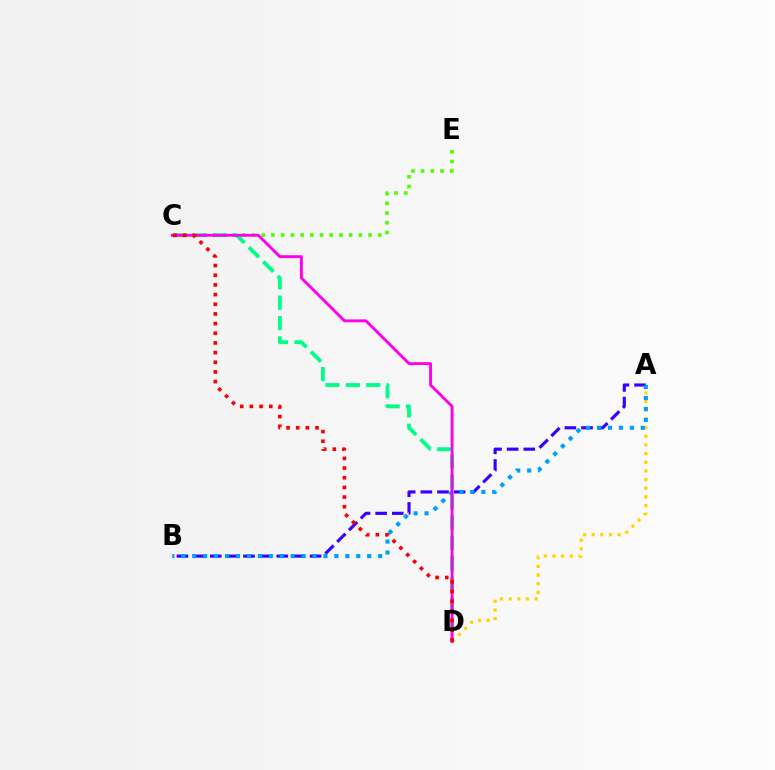{('A', 'D'): [{'color': '#ffd500', 'line_style': 'dotted', 'thickness': 2.35}], ('A', 'B'): [{'color': '#3700ff', 'line_style': 'dashed', 'thickness': 2.26}, {'color': '#009eff', 'line_style': 'dotted', 'thickness': 2.97}], ('C', 'E'): [{'color': '#4fff00', 'line_style': 'dotted', 'thickness': 2.64}], ('C', 'D'): [{'color': '#00ff86', 'line_style': 'dashed', 'thickness': 2.77}, {'color': '#ff00ed', 'line_style': 'solid', 'thickness': 2.07}, {'color': '#ff0000', 'line_style': 'dotted', 'thickness': 2.63}]}